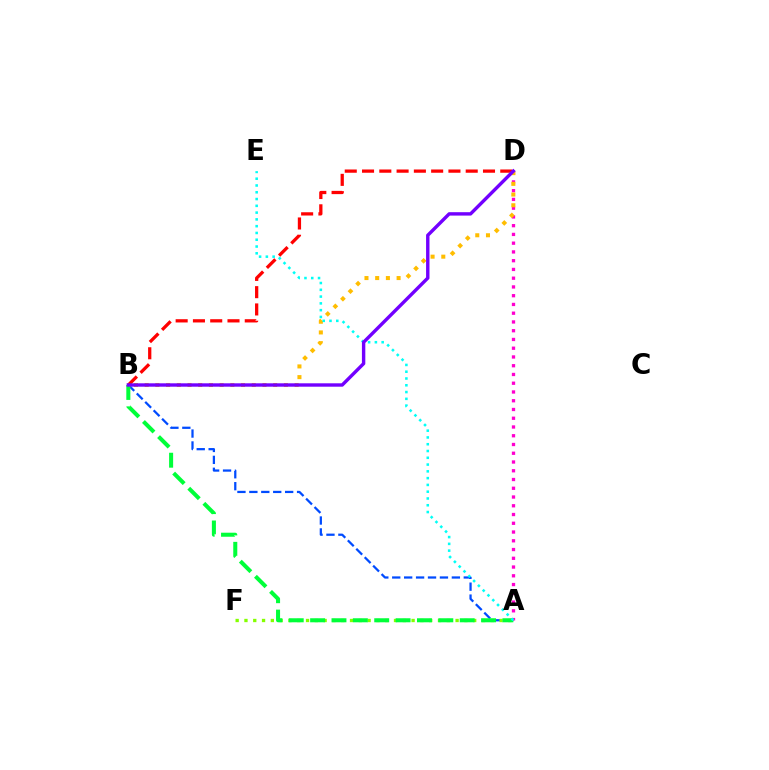{('A', 'D'): [{'color': '#ff00cf', 'line_style': 'dotted', 'thickness': 2.38}], ('A', 'B'): [{'color': '#004bff', 'line_style': 'dashed', 'thickness': 1.62}, {'color': '#00ff39', 'line_style': 'dashed', 'thickness': 2.9}], ('B', 'D'): [{'color': '#ffbd00', 'line_style': 'dotted', 'thickness': 2.91}, {'color': '#ff0000', 'line_style': 'dashed', 'thickness': 2.35}, {'color': '#7200ff', 'line_style': 'solid', 'thickness': 2.45}], ('A', 'F'): [{'color': '#84ff00', 'line_style': 'dotted', 'thickness': 2.39}], ('A', 'E'): [{'color': '#00fff6', 'line_style': 'dotted', 'thickness': 1.84}]}